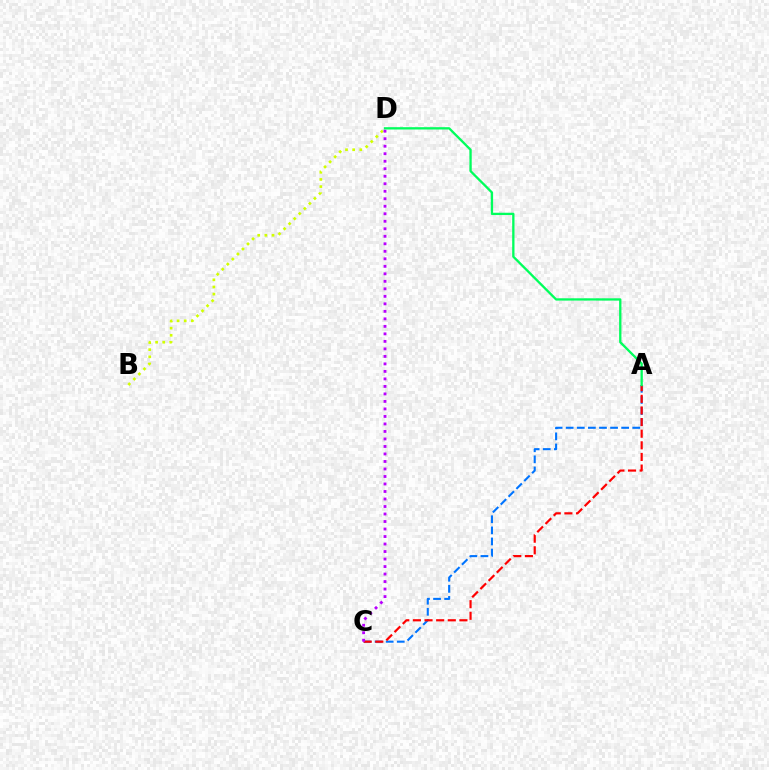{('B', 'D'): [{'color': '#d1ff00', 'line_style': 'dotted', 'thickness': 1.94}], ('A', 'C'): [{'color': '#0074ff', 'line_style': 'dashed', 'thickness': 1.51}, {'color': '#ff0000', 'line_style': 'dashed', 'thickness': 1.58}], ('A', 'D'): [{'color': '#00ff5c', 'line_style': 'solid', 'thickness': 1.66}], ('C', 'D'): [{'color': '#b900ff', 'line_style': 'dotted', 'thickness': 2.04}]}